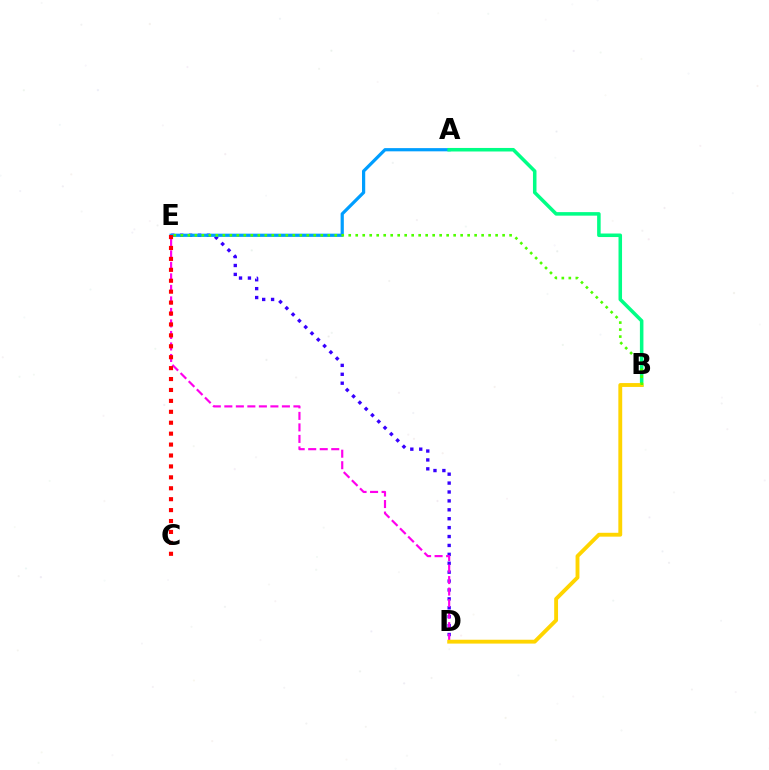{('D', 'E'): [{'color': '#3700ff', 'line_style': 'dotted', 'thickness': 2.42}, {'color': '#ff00ed', 'line_style': 'dashed', 'thickness': 1.56}], ('A', 'E'): [{'color': '#009eff', 'line_style': 'solid', 'thickness': 2.31}], ('A', 'B'): [{'color': '#00ff86', 'line_style': 'solid', 'thickness': 2.54}], ('B', 'D'): [{'color': '#ffd500', 'line_style': 'solid', 'thickness': 2.78}], ('B', 'E'): [{'color': '#4fff00', 'line_style': 'dotted', 'thickness': 1.9}], ('C', 'E'): [{'color': '#ff0000', 'line_style': 'dotted', 'thickness': 2.97}]}